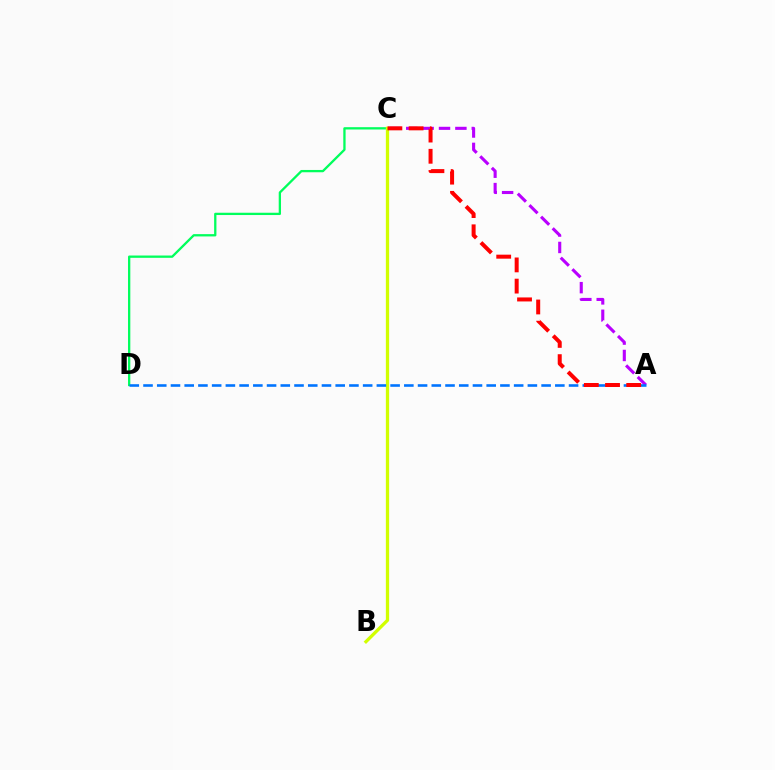{('C', 'D'): [{'color': '#00ff5c', 'line_style': 'solid', 'thickness': 1.66}], ('A', 'C'): [{'color': '#b900ff', 'line_style': 'dashed', 'thickness': 2.23}, {'color': '#ff0000', 'line_style': 'dashed', 'thickness': 2.88}], ('B', 'C'): [{'color': '#d1ff00', 'line_style': 'solid', 'thickness': 2.36}], ('A', 'D'): [{'color': '#0074ff', 'line_style': 'dashed', 'thickness': 1.86}]}